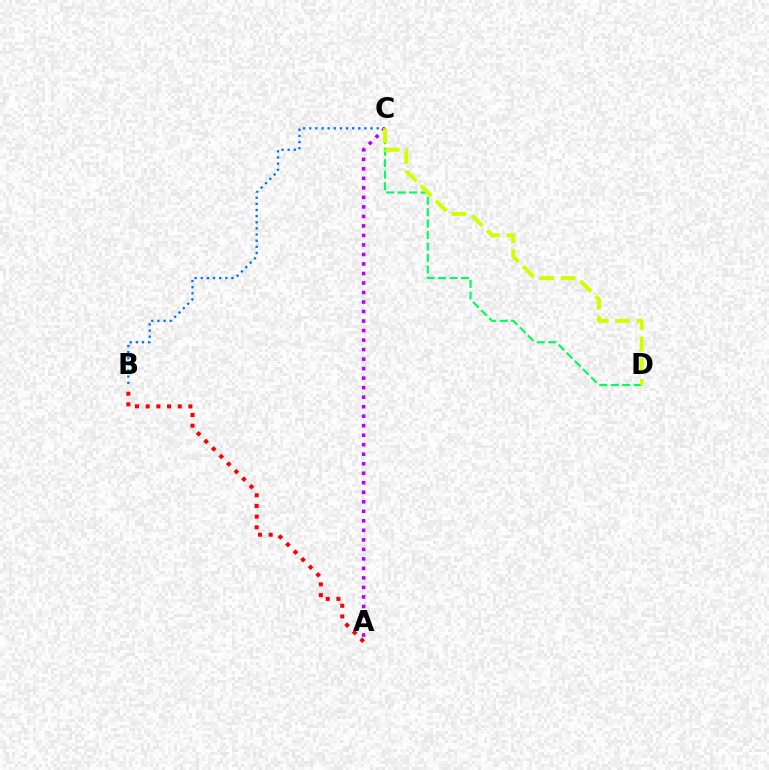{('C', 'D'): [{'color': '#00ff5c', 'line_style': 'dashed', 'thickness': 1.56}, {'color': '#d1ff00', 'line_style': 'dashed', 'thickness': 2.88}], ('B', 'C'): [{'color': '#0074ff', 'line_style': 'dotted', 'thickness': 1.67}], ('A', 'C'): [{'color': '#b900ff', 'line_style': 'dotted', 'thickness': 2.58}], ('A', 'B'): [{'color': '#ff0000', 'line_style': 'dotted', 'thickness': 2.9}]}